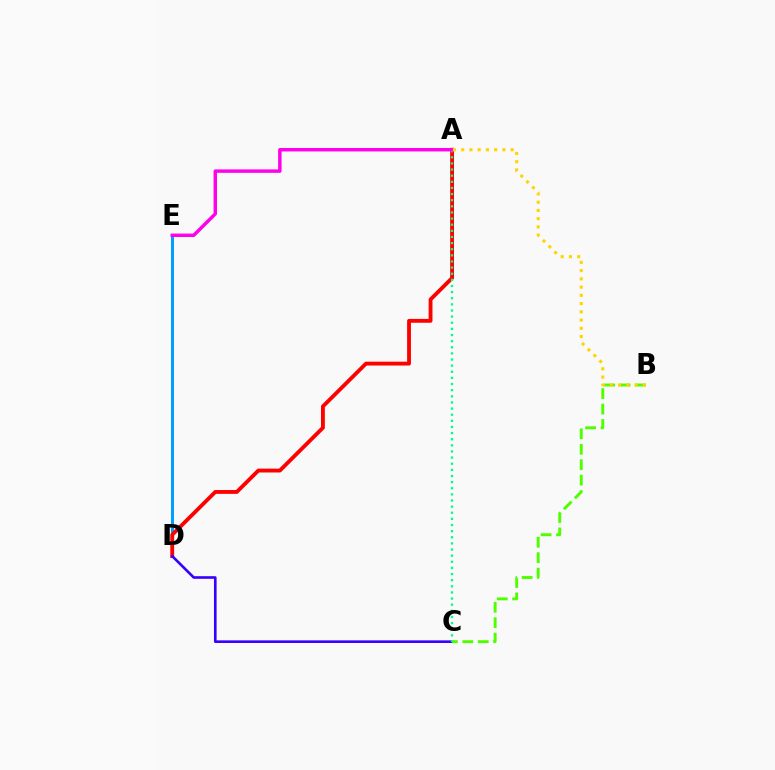{('D', 'E'): [{'color': '#009eff', 'line_style': 'solid', 'thickness': 2.16}], ('A', 'D'): [{'color': '#ff0000', 'line_style': 'solid', 'thickness': 2.77}], ('C', 'D'): [{'color': '#3700ff', 'line_style': 'solid', 'thickness': 1.9}], ('A', 'C'): [{'color': '#00ff86', 'line_style': 'dotted', 'thickness': 1.67}], ('B', 'C'): [{'color': '#4fff00', 'line_style': 'dashed', 'thickness': 2.1}], ('A', 'E'): [{'color': '#ff00ed', 'line_style': 'solid', 'thickness': 2.48}], ('A', 'B'): [{'color': '#ffd500', 'line_style': 'dotted', 'thickness': 2.24}]}